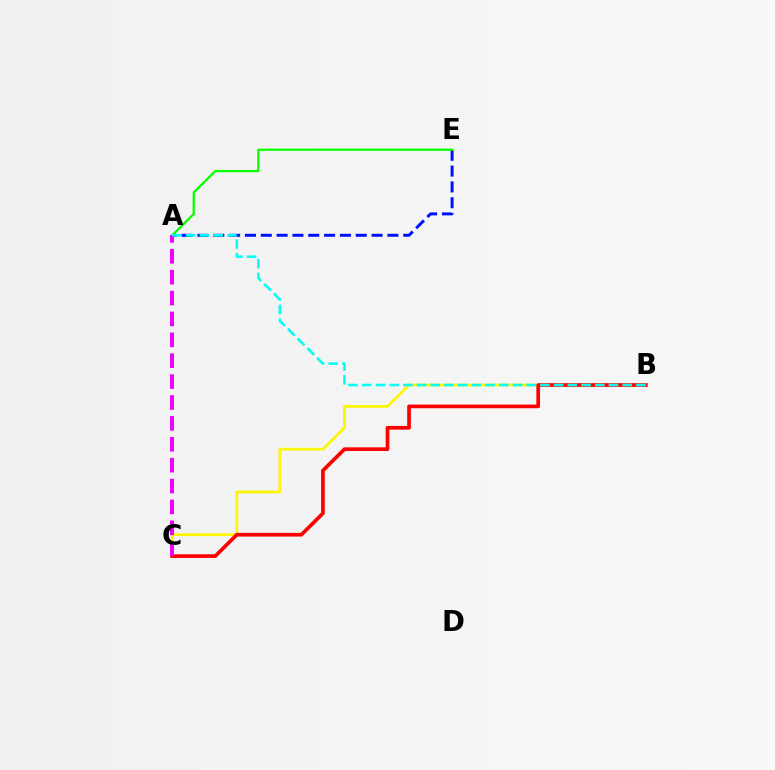{('A', 'E'): [{'color': '#0010ff', 'line_style': 'dashed', 'thickness': 2.15}, {'color': '#08ff00', 'line_style': 'solid', 'thickness': 1.62}], ('B', 'C'): [{'color': '#fcf500', 'line_style': 'solid', 'thickness': 1.96}, {'color': '#ff0000', 'line_style': 'solid', 'thickness': 2.65}], ('A', 'C'): [{'color': '#ee00ff', 'line_style': 'dashed', 'thickness': 2.84}], ('A', 'B'): [{'color': '#00fff6', 'line_style': 'dashed', 'thickness': 1.86}]}